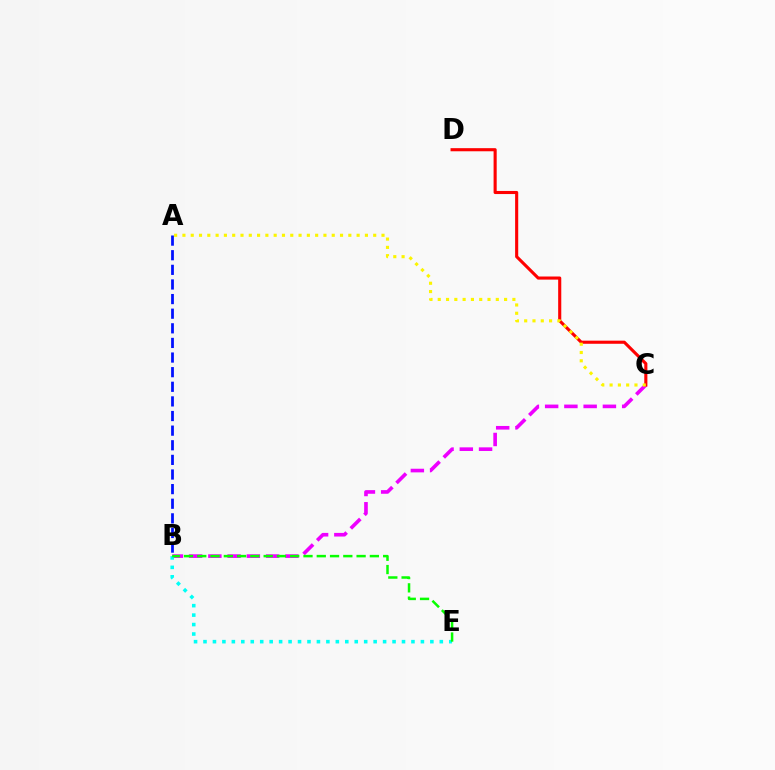{('A', 'B'): [{'color': '#0010ff', 'line_style': 'dashed', 'thickness': 1.99}], ('B', 'C'): [{'color': '#ee00ff', 'line_style': 'dashed', 'thickness': 2.62}], ('C', 'D'): [{'color': '#ff0000', 'line_style': 'solid', 'thickness': 2.24}], ('B', 'E'): [{'color': '#00fff6', 'line_style': 'dotted', 'thickness': 2.57}, {'color': '#08ff00', 'line_style': 'dashed', 'thickness': 1.8}], ('A', 'C'): [{'color': '#fcf500', 'line_style': 'dotted', 'thickness': 2.25}]}